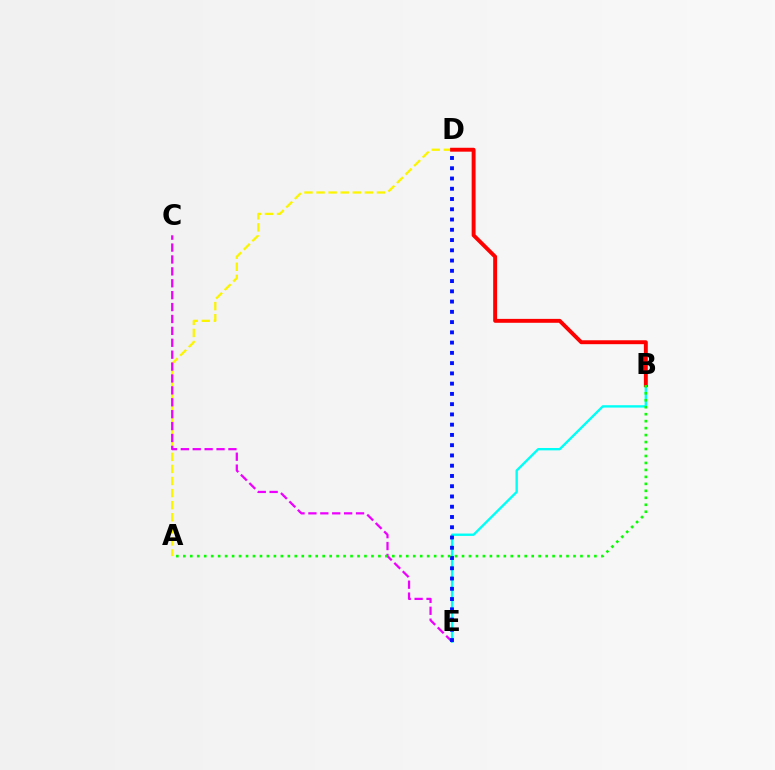{('B', 'E'): [{'color': '#00fff6', 'line_style': 'solid', 'thickness': 1.71}], ('A', 'D'): [{'color': '#fcf500', 'line_style': 'dashed', 'thickness': 1.64}], ('C', 'E'): [{'color': '#ee00ff', 'line_style': 'dashed', 'thickness': 1.62}], ('D', 'E'): [{'color': '#0010ff', 'line_style': 'dotted', 'thickness': 2.79}], ('B', 'D'): [{'color': '#ff0000', 'line_style': 'solid', 'thickness': 2.82}], ('A', 'B'): [{'color': '#08ff00', 'line_style': 'dotted', 'thickness': 1.89}]}